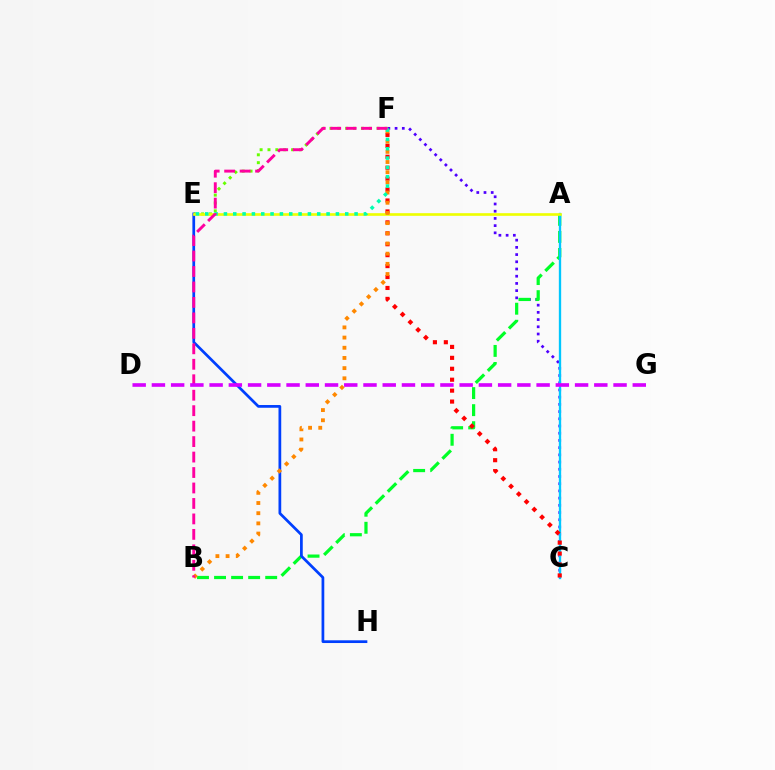{('C', 'F'): [{'color': '#4f00ff', 'line_style': 'dotted', 'thickness': 1.96}, {'color': '#ff0000', 'line_style': 'dotted', 'thickness': 2.97}], ('A', 'B'): [{'color': '#00ff27', 'line_style': 'dashed', 'thickness': 2.32}], ('E', 'H'): [{'color': '#003fff', 'line_style': 'solid', 'thickness': 1.96}], ('A', 'C'): [{'color': '#00c7ff', 'line_style': 'solid', 'thickness': 1.68}], ('E', 'F'): [{'color': '#66ff00', 'line_style': 'dotted', 'thickness': 2.14}, {'color': '#00ffaf', 'line_style': 'dotted', 'thickness': 2.54}], ('A', 'E'): [{'color': '#eeff00', 'line_style': 'solid', 'thickness': 1.91}], ('B', 'F'): [{'color': '#ff8800', 'line_style': 'dotted', 'thickness': 2.77}, {'color': '#ff00a0', 'line_style': 'dashed', 'thickness': 2.1}], ('D', 'G'): [{'color': '#d600ff', 'line_style': 'dashed', 'thickness': 2.61}]}